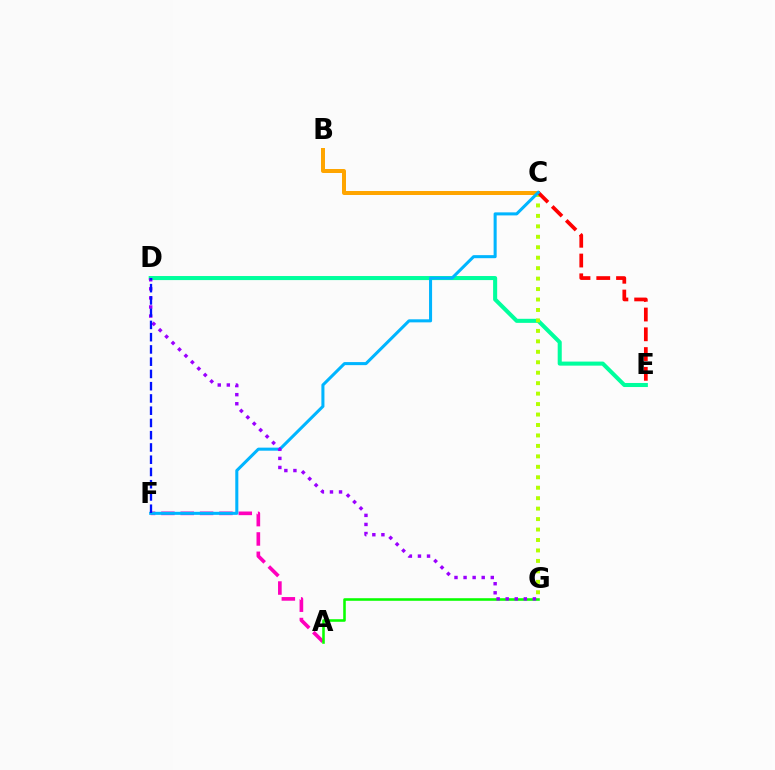{('B', 'C'): [{'color': '#ffa500', 'line_style': 'solid', 'thickness': 2.87}], ('D', 'E'): [{'color': '#00ff9d', 'line_style': 'solid', 'thickness': 2.92}], ('A', 'F'): [{'color': '#ff00bd', 'line_style': 'dashed', 'thickness': 2.63}], ('C', 'G'): [{'color': '#b3ff00', 'line_style': 'dotted', 'thickness': 2.84}], ('C', 'E'): [{'color': '#ff0000', 'line_style': 'dashed', 'thickness': 2.68}], ('C', 'F'): [{'color': '#00b5ff', 'line_style': 'solid', 'thickness': 2.2}], ('A', 'G'): [{'color': '#08ff00', 'line_style': 'solid', 'thickness': 1.85}], ('D', 'G'): [{'color': '#9b00ff', 'line_style': 'dotted', 'thickness': 2.46}], ('D', 'F'): [{'color': '#0010ff', 'line_style': 'dashed', 'thickness': 1.66}]}